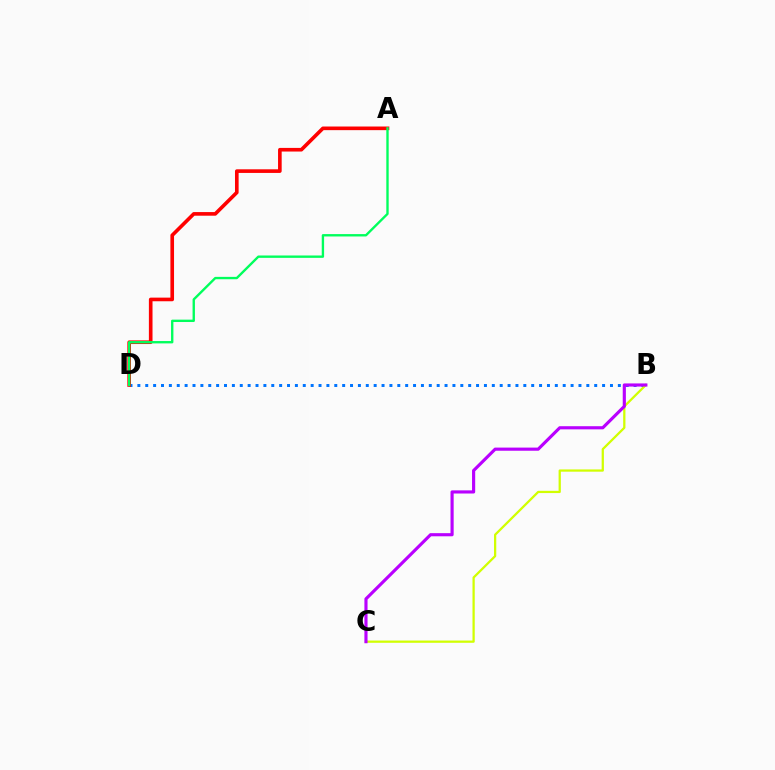{('B', 'D'): [{'color': '#0074ff', 'line_style': 'dotted', 'thickness': 2.14}], ('A', 'D'): [{'color': '#ff0000', 'line_style': 'solid', 'thickness': 2.62}, {'color': '#00ff5c', 'line_style': 'solid', 'thickness': 1.7}], ('B', 'C'): [{'color': '#d1ff00', 'line_style': 'solid', 'thickness': 1.62}, {'color': '#b900ff', 'line_style': 'solid', 'thickness': 2.26}]}